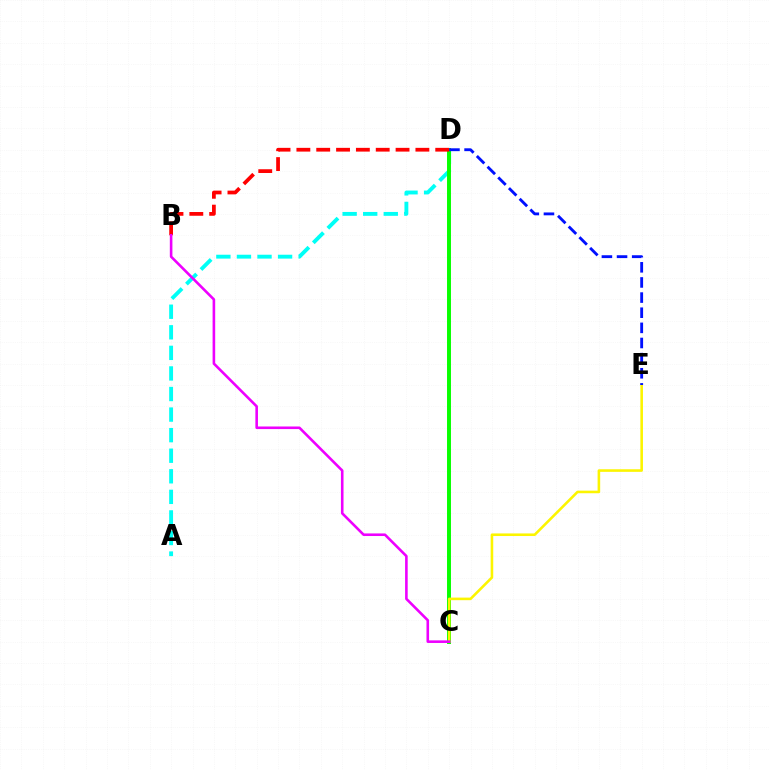{('A', 'D'): [{'color': '#00fff6', 'line_style': 'dashed', 'thickness': 2.79}], ('C', 'D'): [{'color': '#08ff00', 'line_style': 'solid', 'thickness': 2.84}], ('B', 'D'): [{'color': '#ff0000', 'line_style': 'dashed', 'thickness': 2.69}], ('C', 'E'): [{'color': '#fcf500', 'line_style': 'solid', 'thickness': 1.86}], ('B', 'C'): [{'color': '#ee00ff', 'line_style': 'solid', 'thickness': 1.87}], ('D', 'E'): [{'color': '#0010ff', 'line_style': 'dashed', 'thickness': 2.06}]}